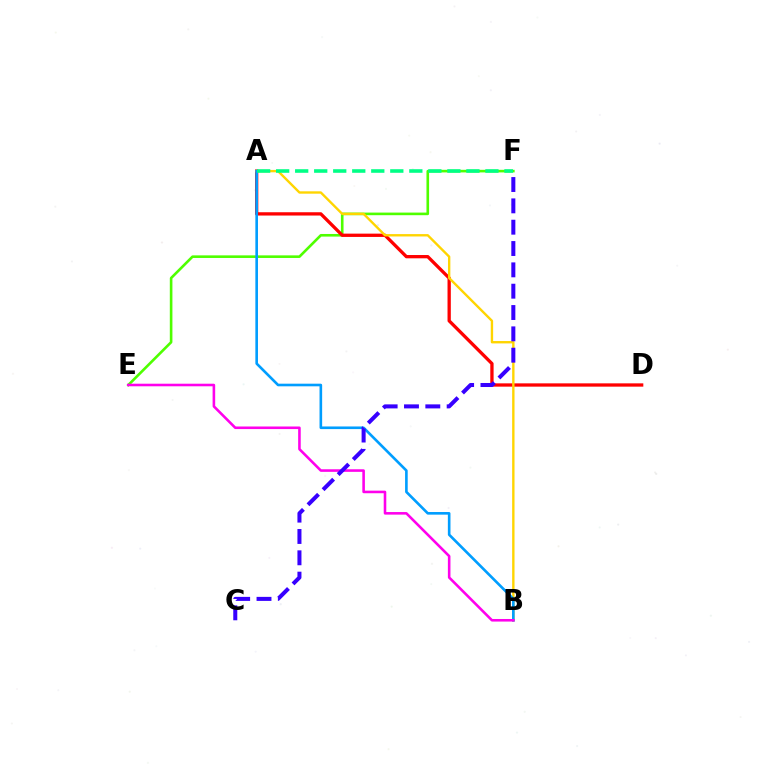{('E', 'F'): [{'color': '#4fff00', 'line_style': 'solid', 'thickness': 1.88}], ('A', 'D'): [{'color': '#ff0000', 'line_style': 'solid', 'thickness': 2.37}], ('A', 'B'): [{'color': '#ffd500', 'line_style': 'solid', 'thickness': 1.71}, {'color': '#009eff', 'line_style': 'solid', 'thickness': 1.89}], ('B', 'E'): [{'color': '#ff00ed', 'line_style': 'solid', 'thickness': 1.86}], ('A', 'F'): [{'color': '#00ff86', 'line_style': 'dashed', 'thickness': 2.58}], ('C', 'F'): [{'color': '#3700ff', 'line_style': 'dashed', 'thickness': 2.9}]}